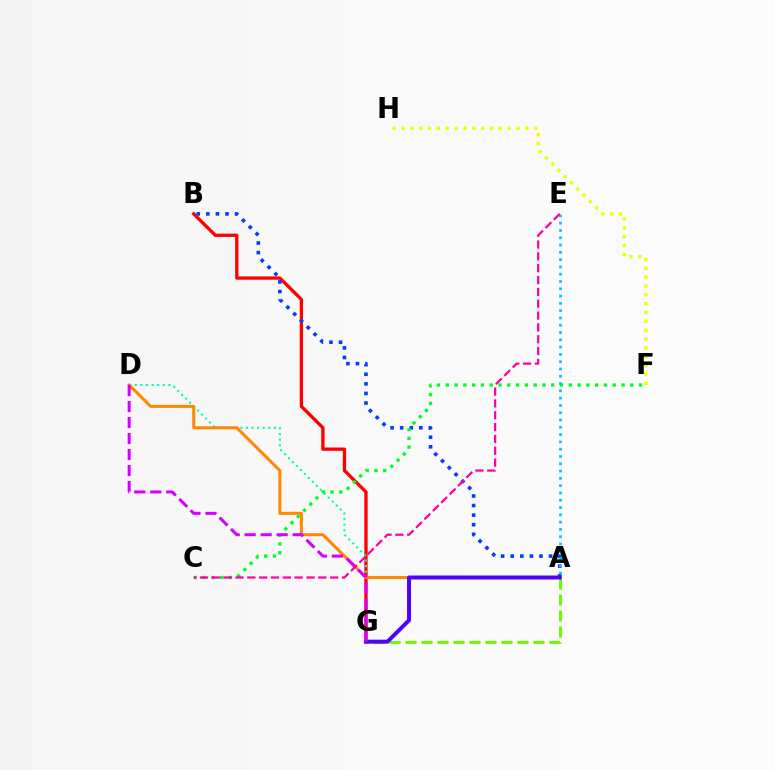{('B', 'G'): [{'color': '#ff0000', 'line_style': 'solid', 'thickness': 2.38}], ('A', 'D'): [{'color': '#00ffaf', 'line_style': 'dotted', 'thickness': 1.52}, {'color': '#ff8800', 'line_style': 'solid', 'thickness': 2.18}], ('A', 'B'): [{'color': '#003fff', 'line_style': 'dotted', 'thickness': 2.6}], ('C', 'F'): [{'color': '#00ff27', 'line_style': 'dotted', 'thickness': 2.39}], ('A', 'G'): [{'color': '#66ff00', 'line_style': 'dashed', 'thickness': 2.17}, {'color': '#4f00ff', 'line_style': 'solid', 'thickness': 2.86}], ('D', 'G'): [{'color': '#d600ff', 'line_style': 'dashed', 'thickness': 2.17}], ('A', 'E'): [{'color': '#00c7ff', 'line_style': 'dotted', 'thickness': 1.98}], ('F', 'H'): [{'color': '#eeff00', 'line_style': 'dotted', 'thickness': 2.4}], ('C', 'E'): [{'color': '#ff00a0', 'line_style': 'dashed', 'thickness': 1.61}]}